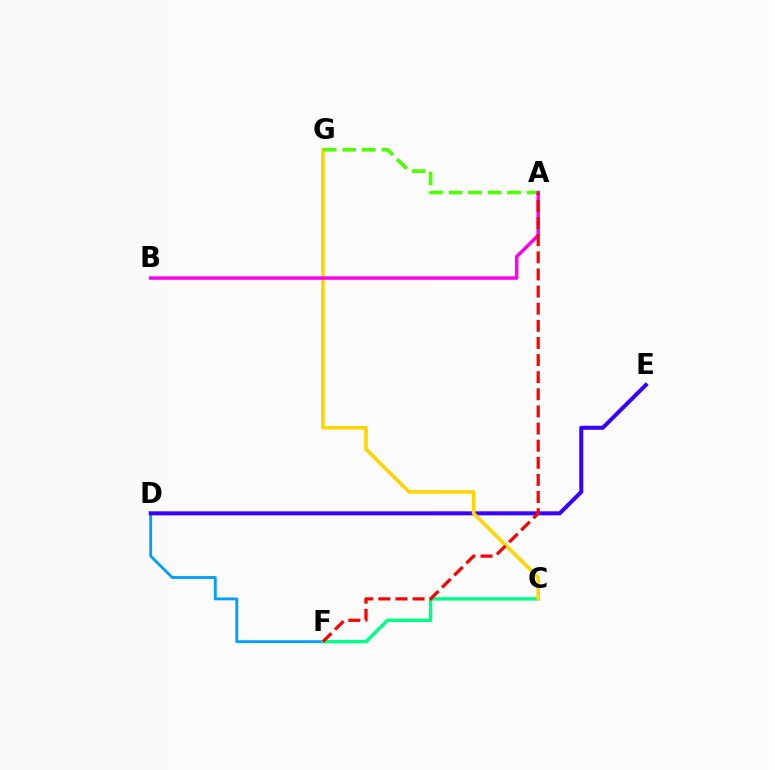{('D', 'F'): [{'color': '#009eff', 'line_style': 'solid', 'thickness': 2.05}], ('C', 'F'): [{'color': '#00ff86', 'line_style': 'solid', 'thickness': 2.47}], ('D', 'E'): [{'color': '#3700ff', 'line_style': 'solid', 'thickness': 2.89}], ('C', 'G'): [{'color': '#ffd500', 'line_style': 'solid', 'thickness': 2.58}], ('A', 'G'): [{'color': '#4fff00', 'line_style': 'dashed', 'thickness': 2.65}], ('A', 'B'): [{'color': '#ff00ed', 'line_style': 'solid', 'thickness': 2.49}], ('A', 'F'): [{'color': '#ff0000', 'line_style': 'dashed', 'thickness': 2.33}]}